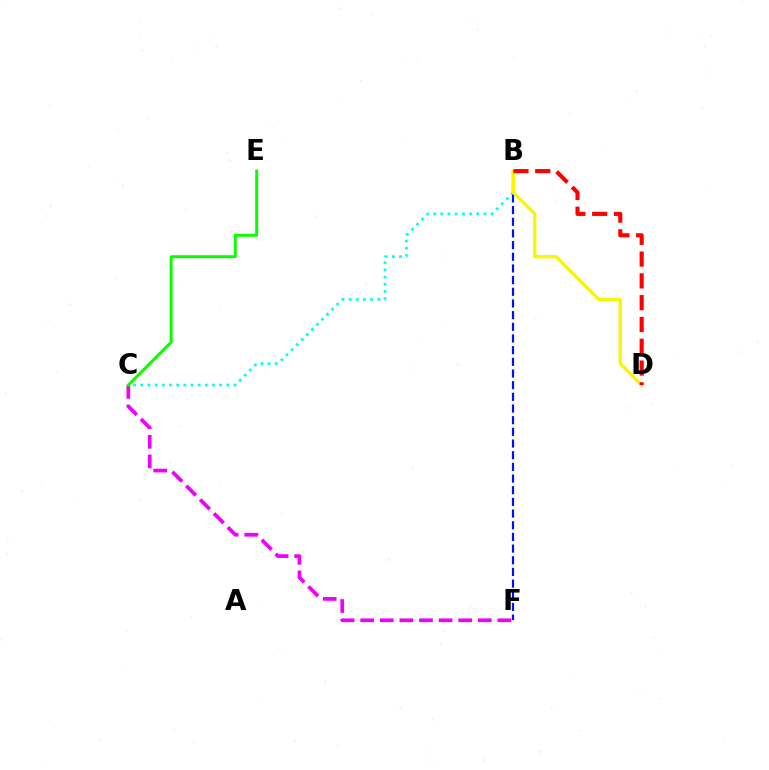{('B', 'C'): [{'color': '#00fff6', 'line_style': 'dotted', 'thickness': 1.95}], ('B', 'F'): [{'color': '#0010ff', 'line_style': 'dashed', 'thickness': 1.59}], ('C', 'F'): [{'color': '#ee00ff', 'line_style': 'dashed', 'thickness': 2.66}], ('C', 'E'): [{'color': '#08ff00', 'line_style': 'solid', 'thickness': 2.12}], ('B', 'D'): [{'color': '#fcf500', 'line_style': 'solid', 'thickness': 2.43}, {'color': '#ff0000', 'line_style': 'dashed', 'thickness': 2.96}]}